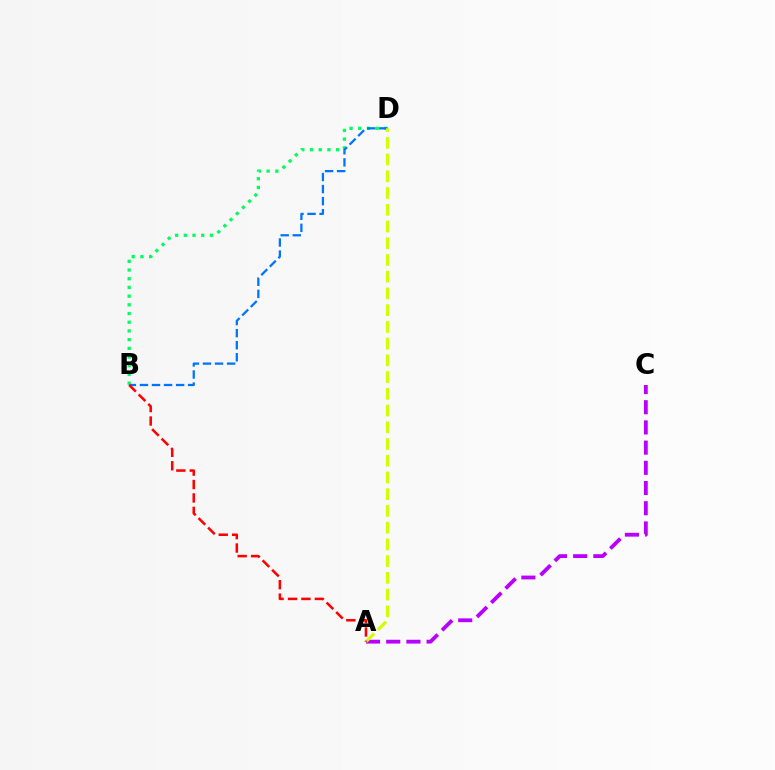{('A', 'C'): [{'color': '#b900ff', 'line_style': 'dashed', 'thickness': 2.74}], ('B', 'D'): [{'color': '#00ff5c', 'line_style': 'dotted', 'thickness': 2.36}, {'color': '#0074ff', 'line_style': 'dashed', 'thickness': 1.64}], ('A', 'D'): [{'color': '#d1ff00', 'line_style': 'dashed', 'thickness': 2.27}], ('A', 'B'): [{'color': '#ff0000', 'line_style': 'dashed', 'thickness': 1.82}]}